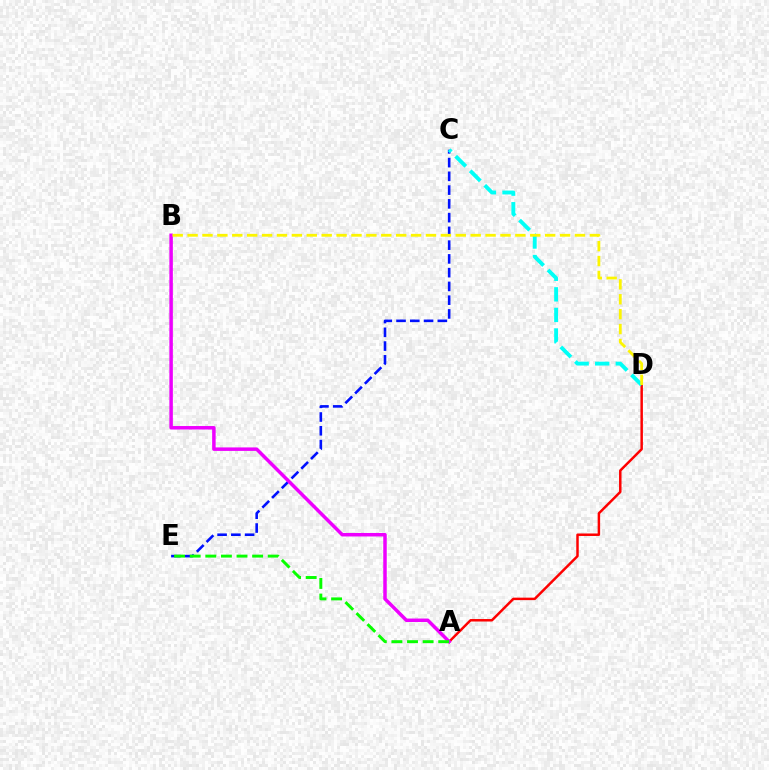{('A', 'D'): [{'color': '#ff0000', 'line_style': 'solid', 'thickness': 1.79}], ('C', 'E'): [{'color': '#0010ff', 'line_style': 'dashed', 'thickness': 1.87}], ('C', 'D'): [{'color': '#00fff6', 'line_style': 'dashed', 'thickness': 2.79}], ('A', 'B'): [{'color': '#ee00ff', 'line_style': 'solid', 'thickness': 2.51}], ('A', 'E'): [{'color': '#08ff00', 'line_style': 'dashed', 'thickness': 2.12}], ('B', 'D'): [{'color': '#fcf500', 'line_style': 'dashed', 'thickness': 2.02}]}